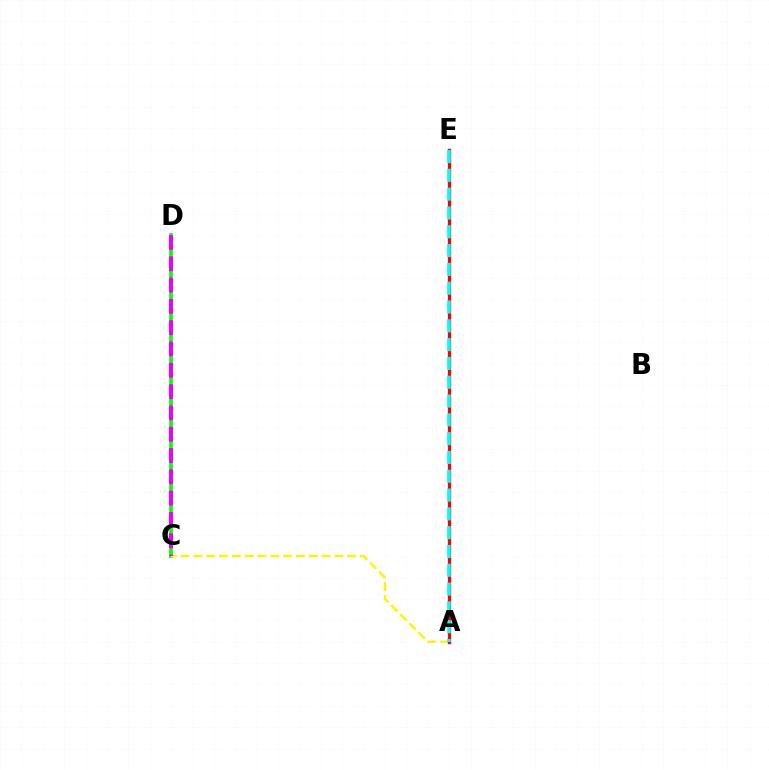{('C', 'D'): [{'color': '#08ff00', 'line_style': 'solid', 'thickness': 2.67}, {'color': '#ee00ff', 'line_style': 'dashed', 'thickness': 2.89}], ('A', 'E'): [{'color': '#0010ff', 'line_style': 'dashed', 'thickness': 2.1}, {'color': '#ff0000', 'line_style': 'solid', 'thickness': 2.39}, {'color': '#00fff6', 'line_style': 'dashed', 'thickness': 2.55}], ('A', 'C'): [{'color': '#fcf500', 'line_style': 'dashed', 'thickness': 1.74}]}